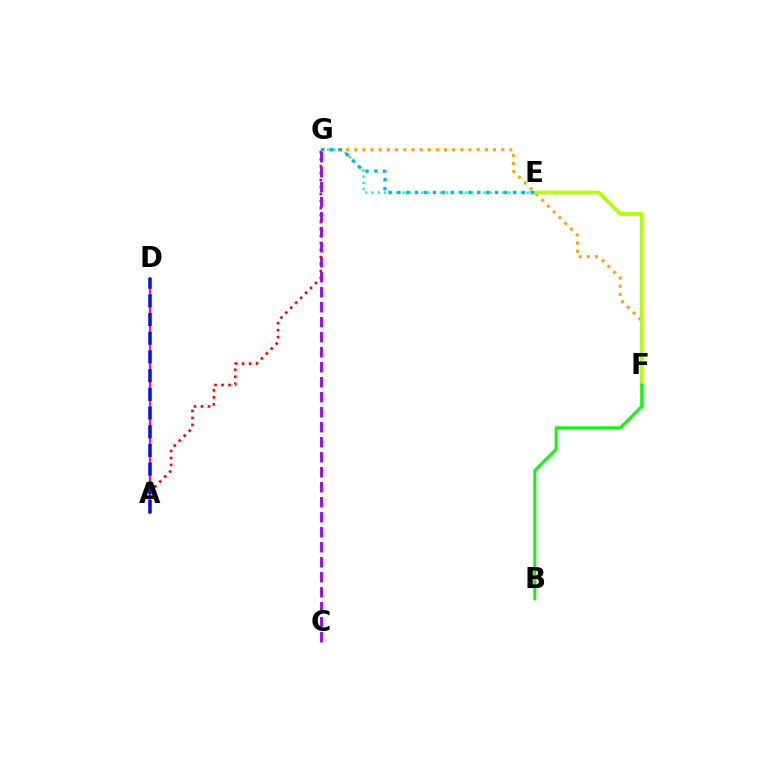{('A', 'G'): [{'color': '#ff0000', 'line_style': 'dotted', 'thickness': 1.9}], ('F', 'G'): [{'color': '#ffa500', 'line_style': 'dotted', 'thickness': 2.22}], ('E', 'F'): [{'color': '#b3ff00', 'line_style': 'solid', 'thickness': 2.64}], ('B', 'F'): [{'color': '#08ff00', 'line_style': 'solid', 'thickness': 2.13}], ('E', 'G'): [{'color': '#00ff9d', 'line_style': 'dotted', 'thickness': 1.69}, {'color': '#00b5ff', 'line_style': 'dotted', 'thickness': 2.41}], ('A', 'D'): [{'color': '#ff00bd', 'line_style': 'solid', 'thickness': 1.61}, {'color': '#0010ff', 'line_style': 'dashed', 'thickness': 2.54}], ('C', 'G'): [{'color': '#9b00ff', 'line_style': 'dashed', 'thickness': 2.04}]}